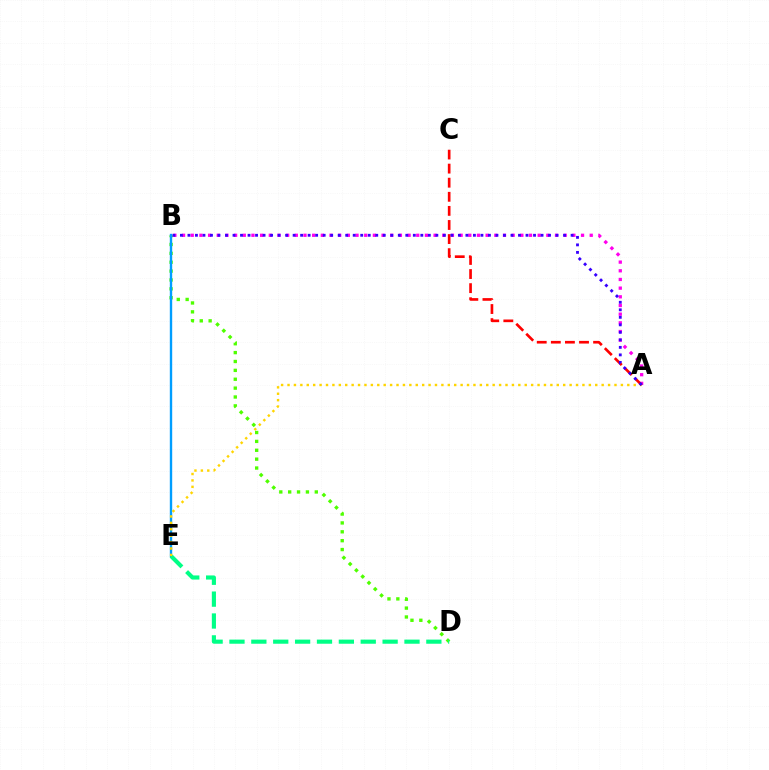{('B', 'D'): [{'color': '#4fff00', 'line_style': 'dotted', 'thickness': 2.41}], ('B', 'E'): [{'color': '#009eff', 'line_style': 'solid', 'thickness': 1.71}], ('D', 'E'): [{'color': '#00ff86', 'line_style': 'dashed', 'thickness': 2.97}], ('A', 'B'): [{'color': '#ff00ed', 'line_style': 'dotted', 'thickness': 2.36}, {'color': '#3700ff', 'line_style': 'dotted', 'thickness': 2.04}], ('A', 'E'): [{'color': '#ffd500', 'line_style': 'dotted', 'thickness': 1.74}], ('A', 'C'): [{'color': '#ff0000', 'line_style': 'dashed', 'thickness': 1.91}]}